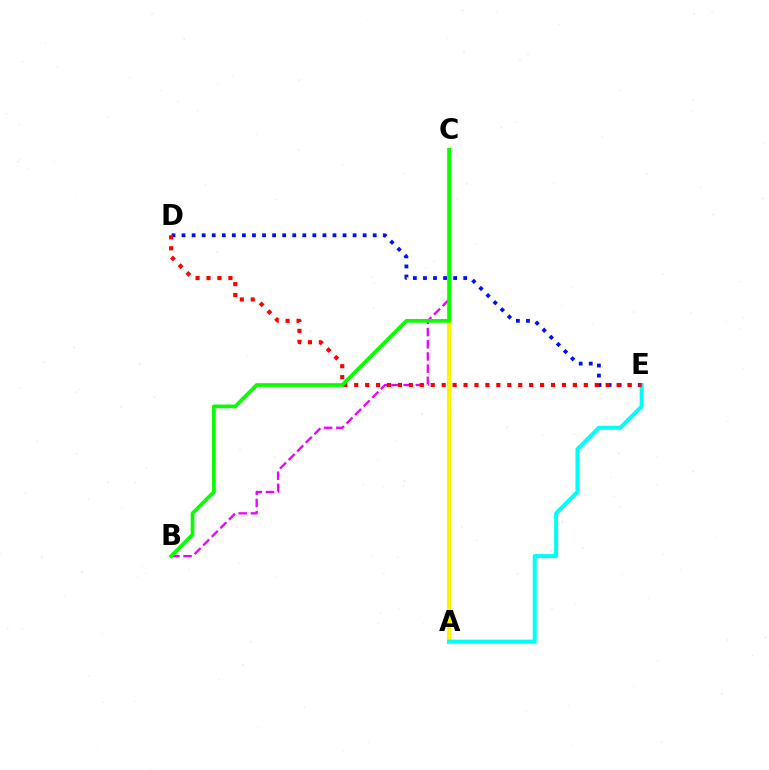{('A', 'C'): [{'color': '#fcf500', 'line_style': 'solid', 'thickness': 2.98}], ('D', 'E'): [{'color': '#0010ff', 'line_style': 'dotted', 'thickness': 2.73}, {'color': '#ff0000', 'line_style': 'dotted', 'thickness': 2.97}], ('B', 'C'): [{'color': '#ee00ff', 'line_style': 'dashed', 'thickness': 1.65}, {'color': '#08ff00', 'line_style': 'solid', 'thickness': 2.67}], ('A', 'E'): [{'color': '#00fff6', 'line_style': 'solid', 'thickness': 2.91}]}